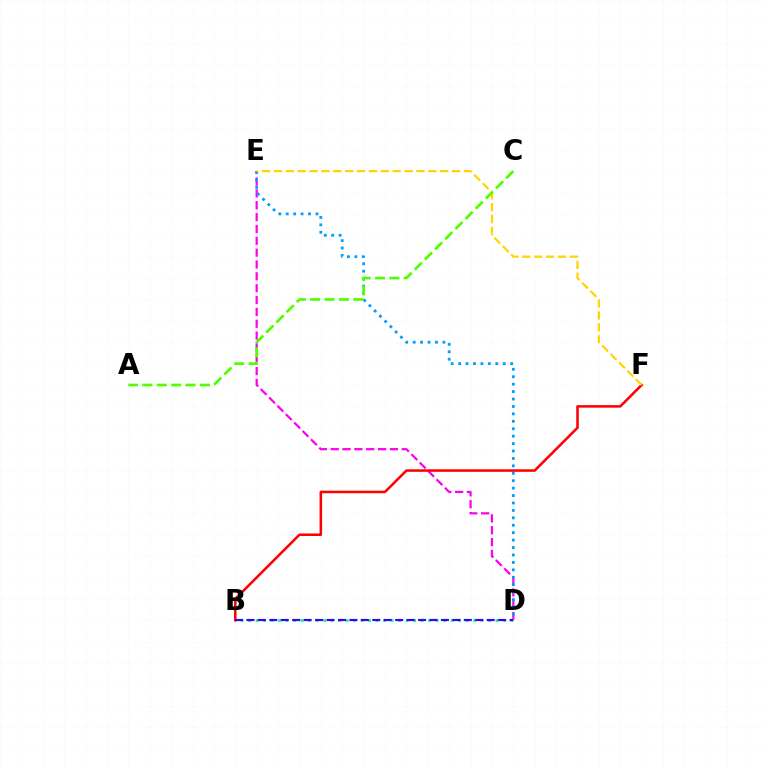{('D', 'E'): [{'color': '#ff00ed', 'line_style': 'dashed', 'thickness': 1.61}, {'color': '#009eff', 'line_style': 'dotted', 'thickness': 2.02}], ('B', 'D'): [{'color': '#00ff86', 'line_style': 'dotted', 'thickness': 2.04}, {'color': '#3700ff', 'line_style': 'dashed', 'thickness': 1.55}], ('B', 'F'): [{'color': '#ff0000', 'line_style': 'solid', 'thickness': 1.83}], ('E', 'F'): [{'color': '#ffd500', 'line_style': 'dashed', 'thickness': 1.61}], ('A', 'C'): [{'color': '#4fff00', 'line_style': 'dashed', 'thickness': 1.95}]}